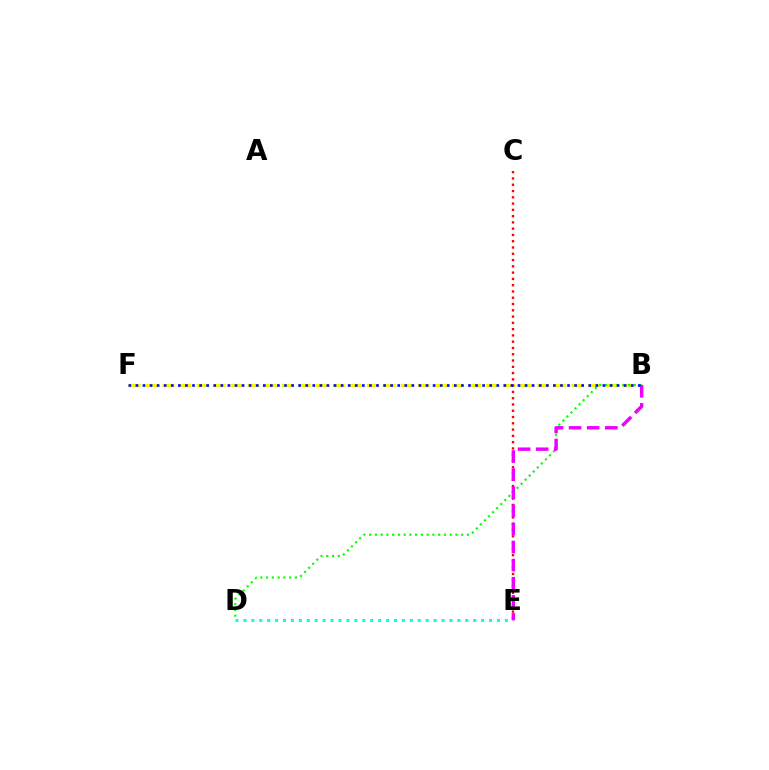{('D', 'E'): [{'color': '#00fff6', 'line_style': 'dotted', 'thickness': 2.15}], ('B', 'F'): [{'color': '#fcf500', 'line_style': 'dashed', 'thickness': 2.31}, {'color': '#0010ff', 'line_style': 'dotted', 'thickness': 1.92}], ('B', 'D'): [{'color': '#08ff00', 'line_style': 'dotted', 'thickness': 1.56}], ('C', 'E'): [{'color': '#ff0000', 'line_style': 'dotted', 'thickness': 1.71}], ('B', 'E'): [{'color': '#ee00ff', 'line_style': 'dashed', 'thickness': 2.46}]}